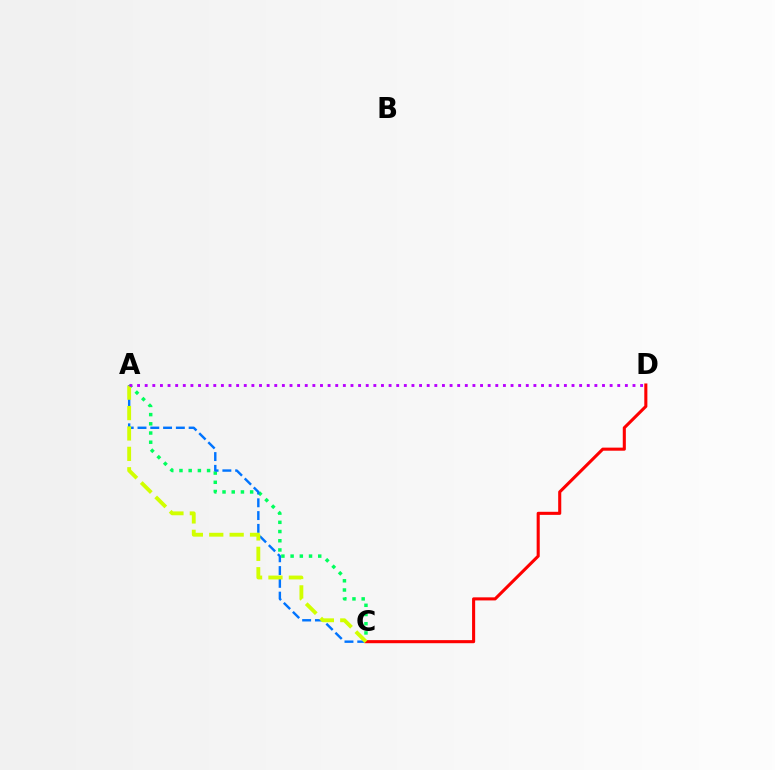{('A', 'C'): [{'color': '#00ff5c', 'line_style': 'dotted', 'thickness': 2.5}, {'color': '#0074ff', 'line_style': 'dashed', 'thickness': 1.74}, {'color': '#d1ff00', 'line_style': 'dashed', 'thickness': 2.77}], ('C', 'D'): [{'color': '#ff0000', 'line_style': 'solid', 'thickness': 2.22}], ('A', 'D'): [{'color': '#b900ff', 'line_style': 'dotted', 'thickness': 2.07}]}